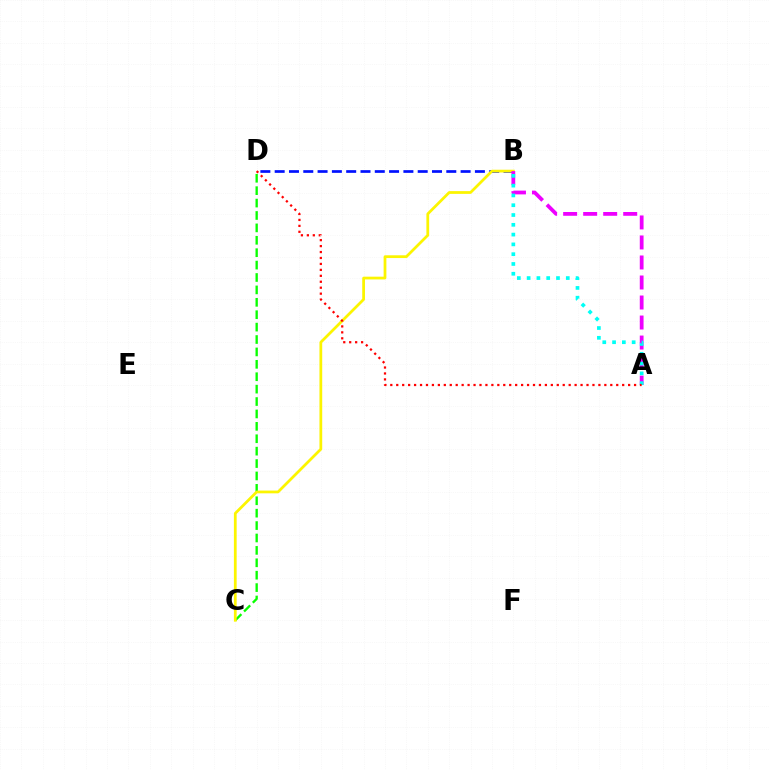{('C', 'D'): [{'color': '#08ff00', 'line_style': 'dashed', 'thickness': 1.69}], ('B', 'D'): [{'color': '#0010ff', 'line_style': 'dashed', 'thickness': 1.94}], ('B', 'C'): [{'color': '#fcf500', 'line_style': 'solid', 'thickness': 1.99}], ('A', 'B'): [{'color': '#ee00ff', 'line_style': 'dashed', 'thickness': 2.72}, {'color': '#00fff6', 'line_style': 'dotted', 'thickness': 2.66}], ('A', 'D'): [{'color': '#ff0000', 'line_style': 'dotted', 'thickness': 1.62}]}